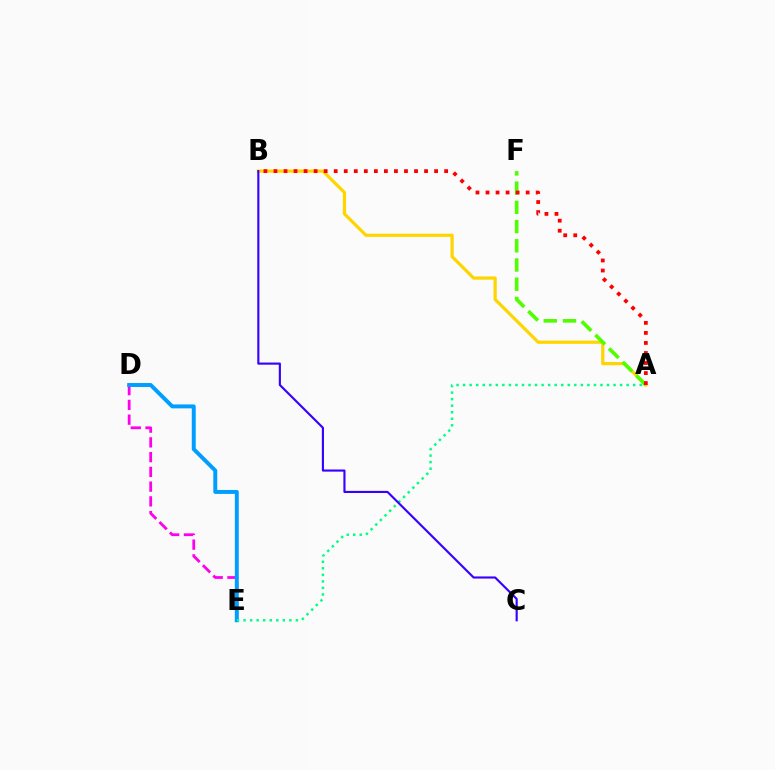{('D', 'E'): [{'color': '#ff00ed', 'line_style': 'dashed', 'thickness': 2.0}, {'color': '#009eff', 'line_style': 'solid', 'thickness': 2.84}], ('A', 'B'): [{'color': '#ffd500', 'line_style': 'solid', 'thickness': 2.31}, {'color': '#ff0000', 'line_style': 'dotted', 'thickness': 2.73}], ('A', 'E'): [{'color': '#00ff86', 'line_style': 'dotted', 'thickness': 1.78}], ('B', 'C'): [{'color': '#3700ff', 'line_style': 'solid', 'thickness': 1.54}], ('A', 'F'): [{'color': '#4fff00', 'line_style': 'dashed', 'thickness': 2.61}]}